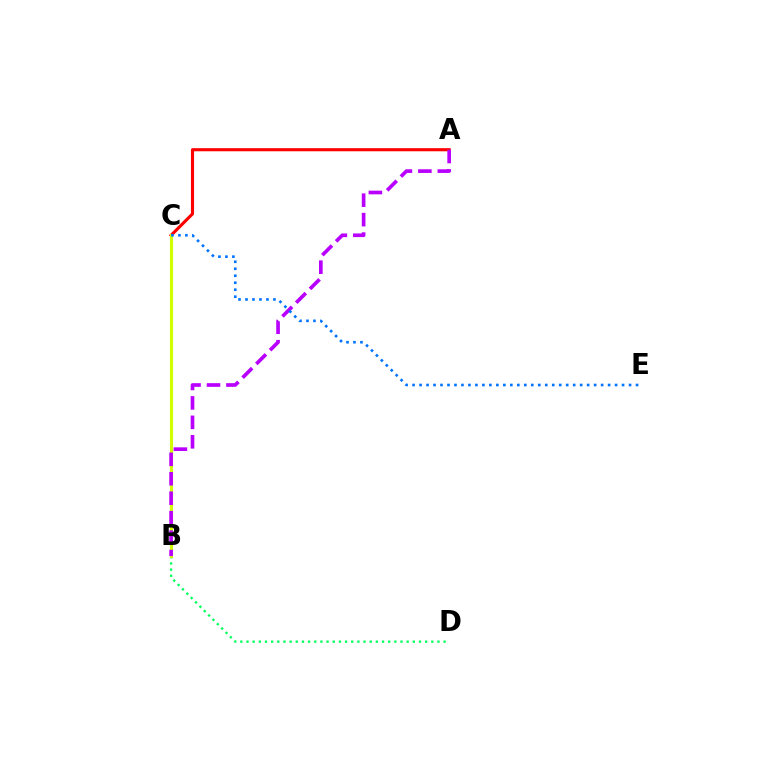{('A', 'C'): [{'color': '#ff0000', 'line_style': 'solid', 'thickness': 2.24}], ('B', 'D'): [{'color': '#00ff5c', 'line_style': 'dotted', 'thickness': 1.67}], ('B', 'C'): [{'color': '#d1ff00', 'line_style': 'solid', 'thickness': 2.26}], ('A', 'B'): [{'color': '#b900ff', 'line_style': 'dashed', 'thickness': 2.64}], ('C', 'E'): [{'color': '#0074ff', 'line_style': 'dotted', 'thickness': 1.9}]}